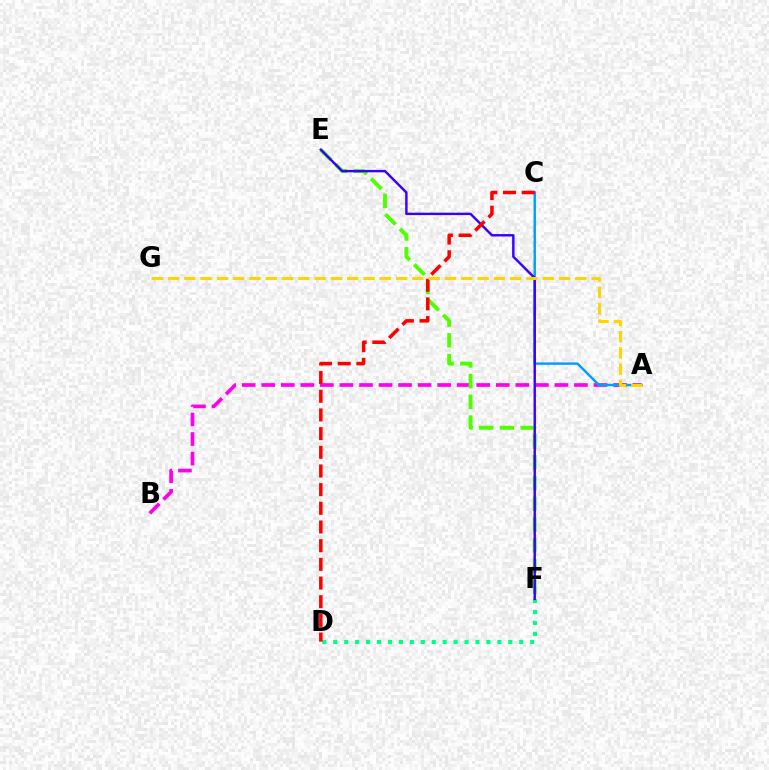{('A', 'B'): [{'color': '#ff00ed', 'line_style': 'dashed', 'thickness': 2.65}], ('E', 'F'): [{'color': '#4fff00', 'line_style': 'dashed', 'thickness': 2.82}, {'color': '#3700ff', 'line_style': 'solid', 'thickness': 1.74}], ('D', 'F'): [{'color': '#00ff86', 'line_style': 'dotted', 'thickness': 2.97}], ('A', 'C'): [{'color': '#009eff', 'line_style': 'solid', 'thickness': 1.75}], ('C', 'D'): [{'color': '#ff0000', 'line_style': 'dashed', 'thickness': 2.54}], ('A', 'G'): [{'color': '#ffd500', 'line_style': 'dashed', 'thickness': 2.21}]}